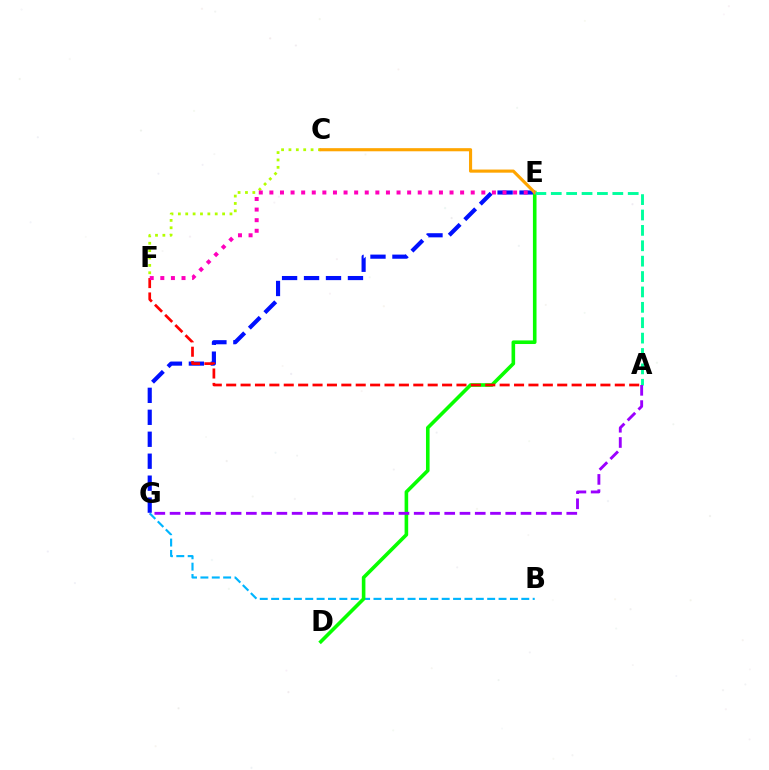{('B', 'G'): [{'color': '#00b5ff', 'line_style': 'dashed', 'thickness': 1.54}], ('C', 'F'): [{'color': '#b3ff00', 'line_style': 'dotted', 'thickness': 2.0}], ('E', 'G'): [{'color': '#0010ff', 'line_style': 'dashed', 'thickness': 2.98}], ('D', 'E'): [{'color': '#08ff00', 'line_style': 'solid', 'thickness': 2.59}], ('C', 'E'): [{'color': '#ffa500', 'line_style': 'solid', 'thickness': 2.25}], ('A', 'F'): [{'color': '#ff0000', 'line_style': 'dashed', 'thickness': 1.96}], ('A', 'E'): [{'color': '#00ff9d', 'line_style': 'dashed', 'thickness': 2.09}], ('E', 'F'): [{'color': '#ff00bd', 'line_style': 'dotted', 'thickness': 2.88}], ('A', 'G'): [{'color': '#9b00ff', 'line_style': 'dashed', 'thickness': 2.07}]}